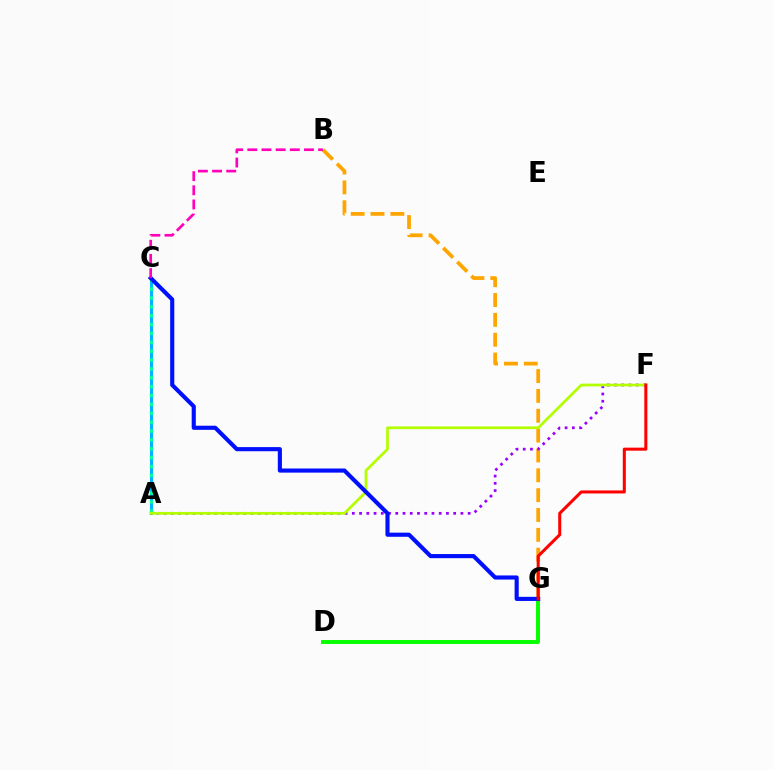{('A', 'C'): [{'color': '#00b5ff', 'line_style': 'solid', 'thickness': 2.2}, {'color': '#00ff9d', 'line_style': 'dotted', 'thickness': 2.41}], ('D', 'G'): [{'color': '#08ff00', 'line_style': 'solid', 'thickness': 2.84}], ('B', 'G'): [{'color': '#ffa500', 'line_style': 'dashed', 'thickness': 2.7}], ('A', 'F'): [{'color': '#9b00ff', 'line_style': 'dotted', 'thickness': 1.97}, {'color': '#b3ff00', 'line_style': 'solid', 'thickness': 1.97}], ('C', 'G'): [{'color': '#0010ff', 'line_style': 'solid', 'thickness': 2.97}], ('F', 'G'): [{'color': '#ff0000', 'line_style': 'solid', 'thickness': 2.19}], ('B', 'C'): [{'color': '#ff00bd', 'line_style': 'dashed', 'thickness': 1.92}]}